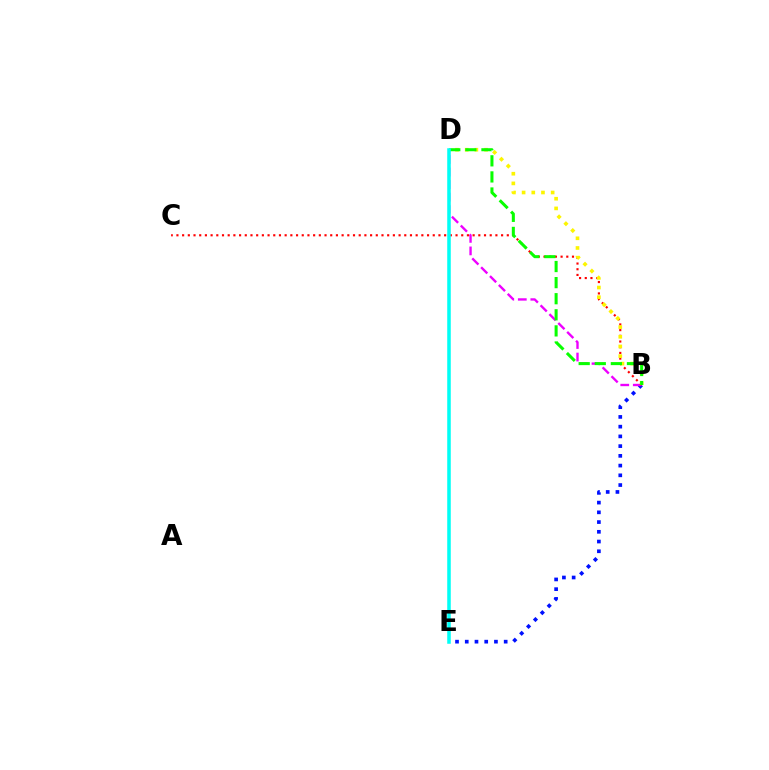{('B', 'E'): [{'color': '#0010ff', 'line_style': 'dotted', 'thickness': 2.64}], ('B', 'D'): [{'color': '#ee00ff', 'line_style': 'dashed', 'thickness': 1.7}, {'color': '#fcf500', 'line_style': 'dotted', 'thickness': 2.63}, {'color': '#08ff00', 'line_style': 'dashed', 'thickness': 2.19}], ('B', 'C'): [{'color': '#ff0000', 'line_style': 'dotted', 'thickness': 1.55}], ('D', 'E'): [{'color': '#00fff6', 'line_style': 'solid', 'thickness': 2.55}]}